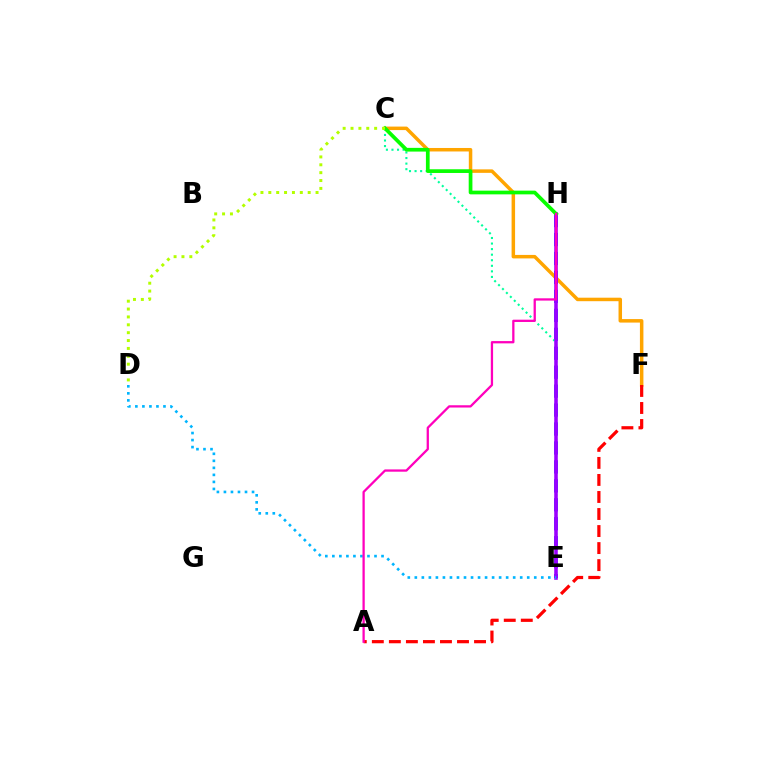{('C', 'F'): [{'color': '#ffa500', 'line_style': 'solid', 'thickness': 2.51}], ('A', 'F'): [{'color': '#ff0000', 'line_style': 'dashed', 'thickness': 2.31}], ('E', 'H'): [{'color': '#0010ff', 'line_style': 'dashed', 'thickness': 2.57}, {'color': '#9b00ff', 'line_style': 'solid', 'thickness': 2.57}], ('C', 'E'): [{'color': '#00ff9d', 'line_style': 'dotted', 'thickness': 1.51}], ('D', 'E'): [{'color': '#00b5ff', 'line_style': 'dotted', 'thickness': 1.91}], ('C', 'H'): [{'color': '#08ff00', 'line_style': 'solid', 'thickness': 2.68}], ('A', 'H'): [{'color': '#ff00bd', 'line_style': 'solid', 'thickness': 1.64}], ('C', 'D'): [{'color': '#b3ff00', 'line_style': 'dotted', 'thickness': 2.14}]}